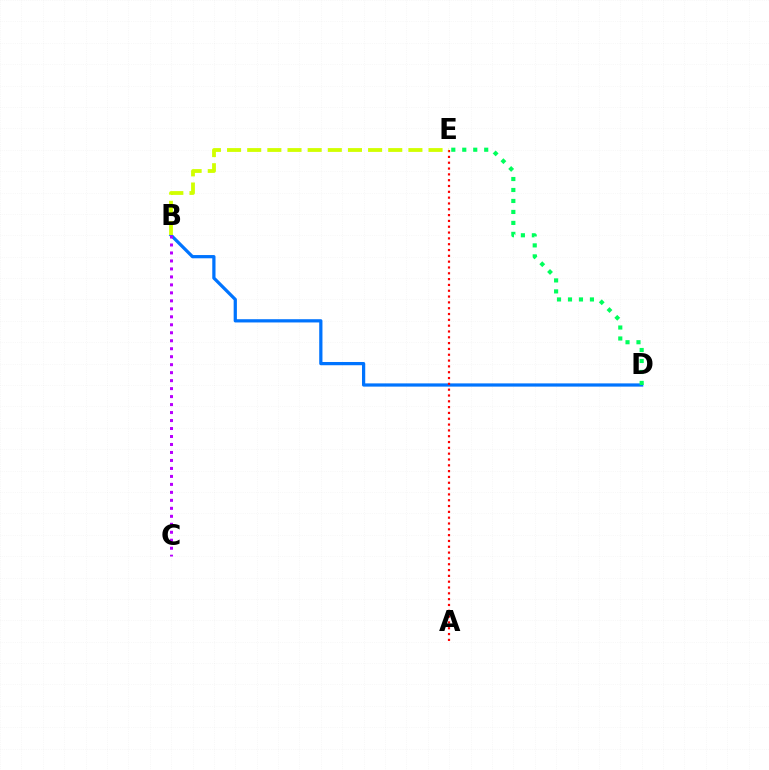{('B', 'D'): [{'color': '#0074ff', 'line_style': 'solid', 'thickness': 2.33}], ('A', 'E'): [{'color': '#ff0000', 'line_style': 'dotted', 'thickness': 1.58}], ('B', 'E'): [{'color': '#d1ff00', 'line_style': 'dashed', 'thickness': 2.74}], ('D', 'E'): [{'color': '#00ff5c', 'line_style': 'dotted', 'thickness': 2.98}], ('B', 'C'): [{'color': '#b900ff', 'line_style': 'dotted', 'thickness': 2.17}]}